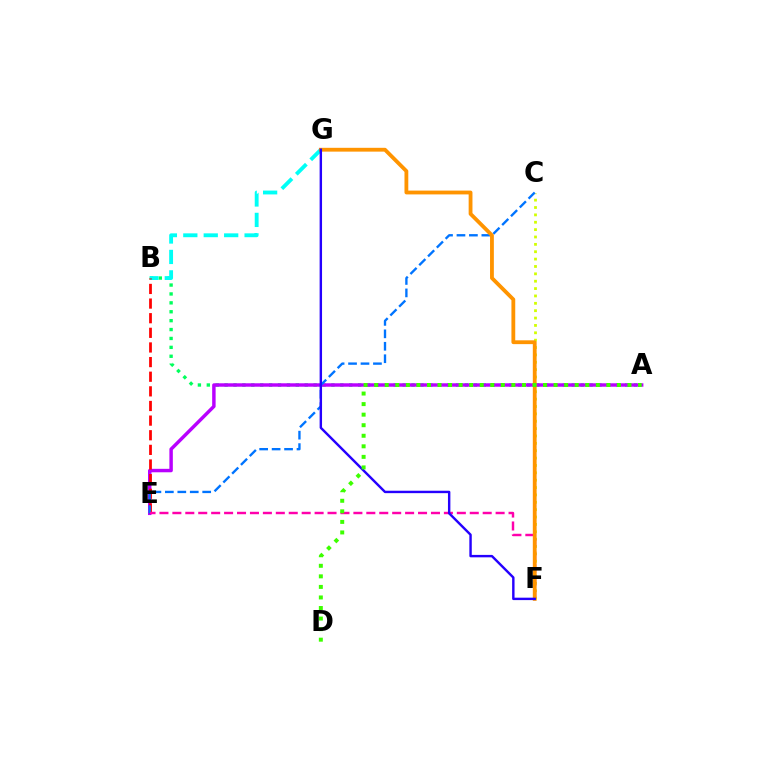{('A', 'B'): [{'color': '#00ff5c', 'line_style': 'dotted', 'thickness': 2.42}], ('C', 'F'): [{'color': '#d1ff00', 'line_style': 'dotted', 'thickness': 2.0}], ('A', 'E'): [{'color': '#b900ff', 'line_style': 'solid', 'thickness': 2.48}], ('B', 'G'): [{'color': '#00fff6', 'line_style': 'dashed', 'thickness': 2.78}], ('B', 'E'): [{'color': '#ff0000', 'line_style': 'dashed', 'thickness': 1.99}], ('C', 'E'): [{'color': '#0074ff', 'line_style': 'dashed', 'thickness': 1.69}], ('E', 'F'): [{'color': '#ff00ac', 'line_style': 'dashed', 'thickness': 1.76}], ('F', 'G'): [{'color': '#ff9400', 'line_style': 'solid', 'thickness': 2.75}, {'color': '#2500ff', 'line_style': 'solid', 'thickness': 1.74}], ('A', 'D'): [{'color': '#3dff00', 'line_style': 'dotted', 'thickness': 2.87}]}